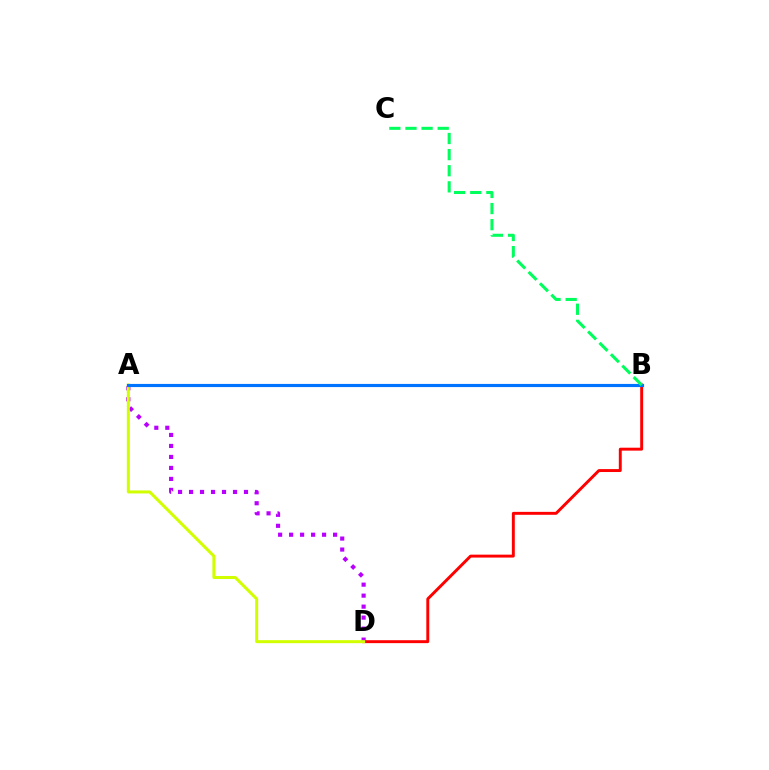{('B', 'D'): [{'color': '#ff0000', 'line_style': 'solid', 'thickness': 2.11}], ('A', 'D'): [{'color': '#b900ff', 'line_style': 'dotted', 'thickness': 2.99}, {'color': '#d1ff00', 'line_style': 'solid', 'thickness': 2.17}], ('A', 'B'): [{'color': '#0074ff', 'line_style': 'solid', 'thickness': 2.27}], ('B', 'C'): [{'color': '#00ff5c', 'line_style': 'dashed', 'thickness': 2.19}]}